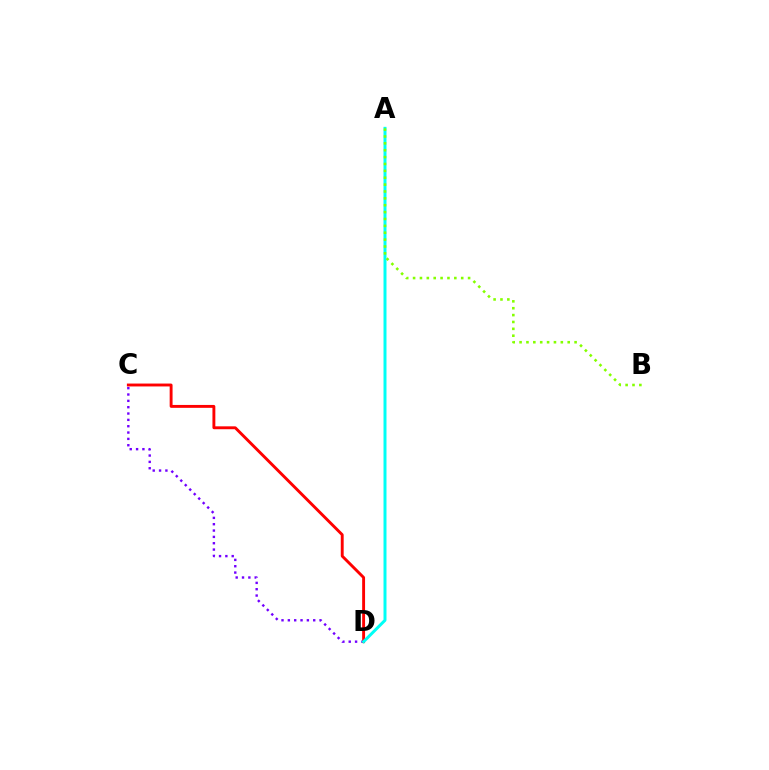{('C', 'D'): [{'color': '#7200ff', 'line_style': 'dotted', 'thickness': 1.72}, {'color': '#ff0000', 'line_style': 'solid', 'thickness': 2.08}], ('A', 'D'): [{'color': '#00fff6', 'line_style': 'solid', 'thickness': 2.15}], ('A', 'B'): [{'color': '#84ff00', 'line_style': 'dotted', 'thickness': 1.87}]}